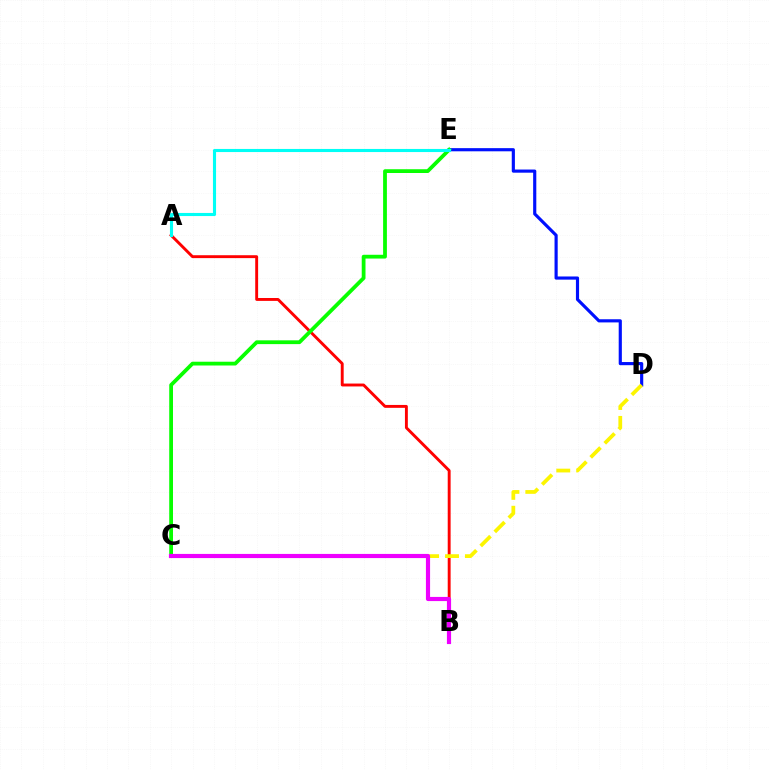{('A', 'B'): [{'color': '#ff0000', 'line_style': 'solid', 'thickness': 2.09}], ('D', 'E'): [{'color': '#0010ff', 'line_style': 'solid', 'thickness': 2.27}], ('C', 'D'): [{'color': '#fcf500', 'line_style': 'dashed', 'thickness': 2.7}], ('C', 'E'): [{'color': '#08ff00', 'line_style': 'solid', 'thickness': 2.72}], ('B', 'C'): [{'color': '#ee00ff', 'line_style': 'solid', 'thickness': 2.99}], ('A', 'E'): [{'color': '#00fff6', 'line_style': 'solid', 'thickness': 2.24}]}